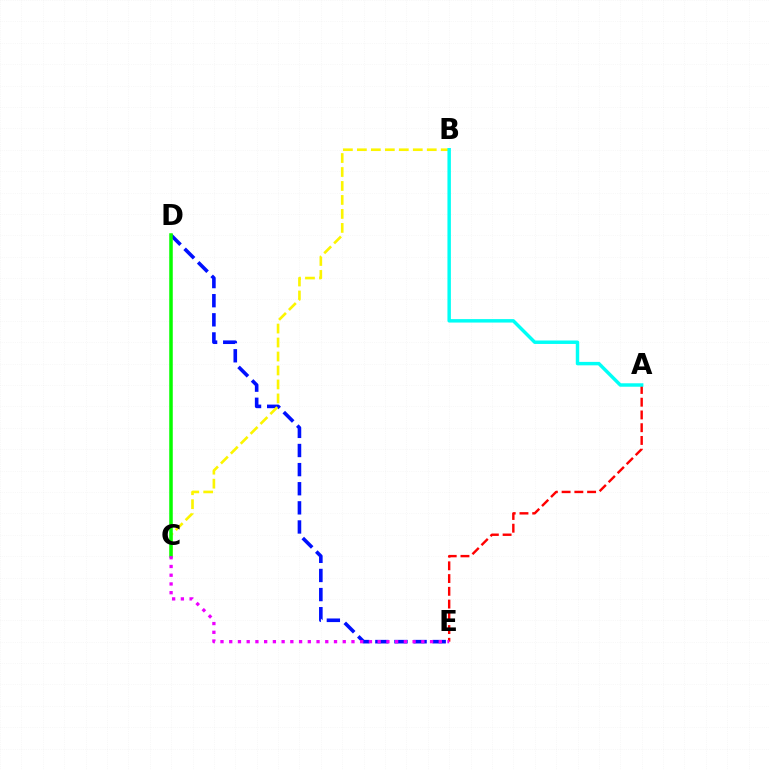{('D', 'E'): [{'color': '#0010ff', 'line_style': 'dashed', 'thickness': 2.6}], ('B', 'C'): [{'color': '#fcf500', 'line_style': 'dashed', 'thickness': 1.9}], ('C', 'D'): [{'color': '#08ff00', 'line_style': 'solid', 'thickness': 2.54}], ('A', 'E'): [{'color': '#ff0000', 'line_style': 'dashed', 'thickness': 1.73}], ('C', 'E'): [{'color': '#ee00ff', 'line_style': 'dotted', 'thickness': 2.37}], ('A', 'B'): [{'color': '#00fff6', 'line_style': 'solid', 'thickness': 2.48}]}